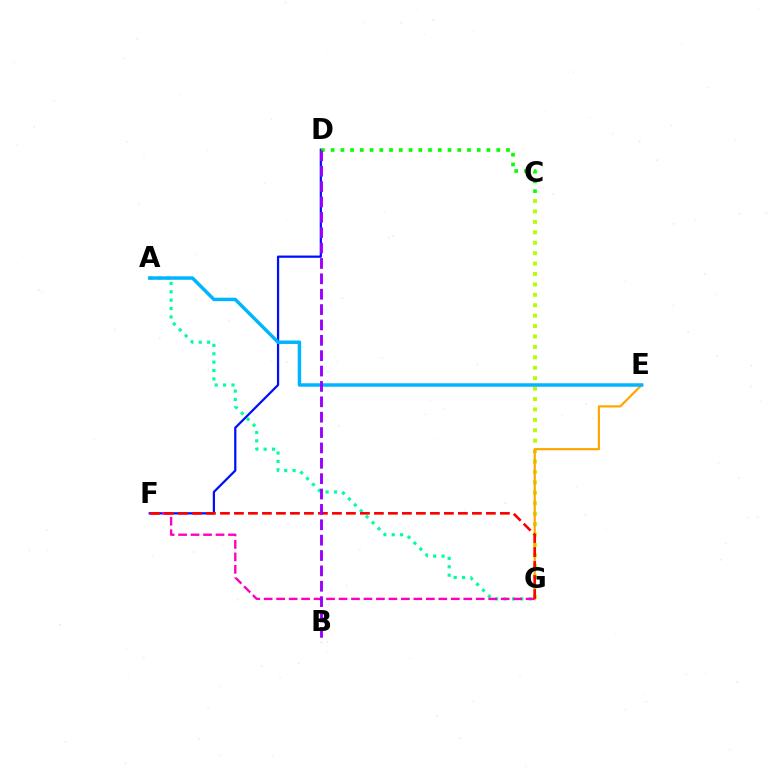{('A', 'G'): [{'color': '#00ff9d', 'line_style': 'dotted', 'thickness': 2.28}], ('C', 'G'): [{'color': '#b3ff00', 'line_style': 'dotted', 'thickness': 2.83}], ('D', 'F'): [{'color': '#0010ff', 'line_style': 'solid', 'thickness': 1.62}], ('E', 'G'): [{'color': '#ffa500', 'line_style': 'solid', 'thickness': 1.57}], ('F', 'G'): [{'color': '#ff00bd', 'line_style': 'dashed', 'thickness': 1.69}, {'color': '#ff0000', 'line_style': 'dashed', 'thickness': 1.9}], ('C', 'D'): [{'color': '#08ff00', 'line_style': 'dotted', 'thickness': 2.65}], ('A', 'E'): [{'color': '#00b5ff', 'line_style': 'solid', 'thickness': 2.5}], ('B', 'D'): [{'color': '#9b00ff', 'line_style': 'dashed', 'thickness': 2.09}]}